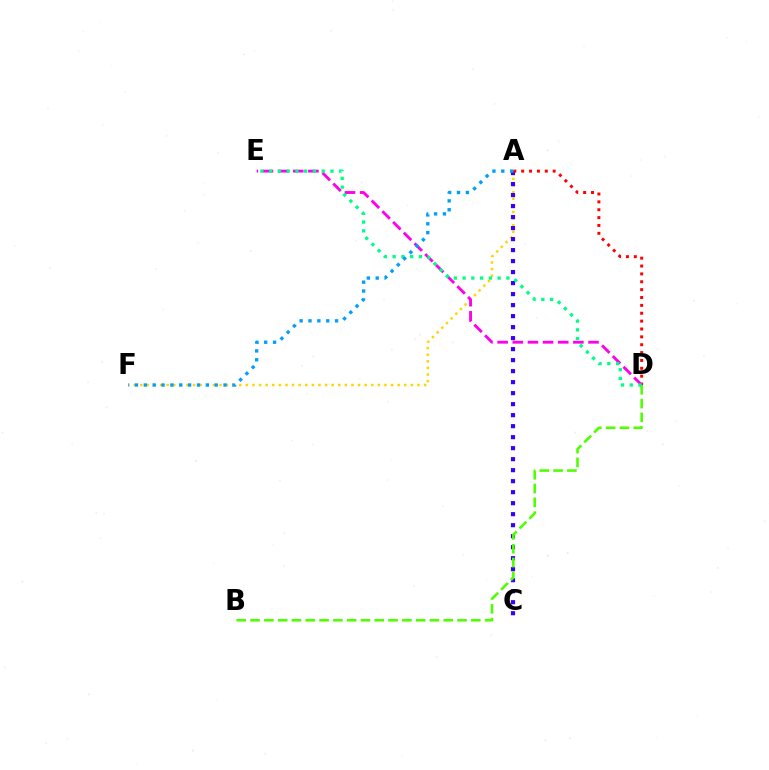{('A', 'F'): [{'color': '#ffd500', 'line_style': 'dotted', 'thickness': 1.79}, {'color': '#009eff', 'line_style': 'dotted', 'thickness': 2.41}], ('A', 'C'): [{'color': '#3700ff', 'line_style': 'dotted', 'thickness': 2.99}], ('B', 'D'): [{'color': '#4fff00', 'line_style': 'dashed', 'thickness': 1.87}], ('A', 'D'): [{'color': '#ff0000', 'line_style': 'dotted', 'thickness': 2.14}], ('D', 'E'): [{'color': '#ff00ed', 'line_style': 'dashed', 'thickness': 2.06}, {'color': '#00ff86', 'line_style': 'dotted', 'thickness': 2.38}]}